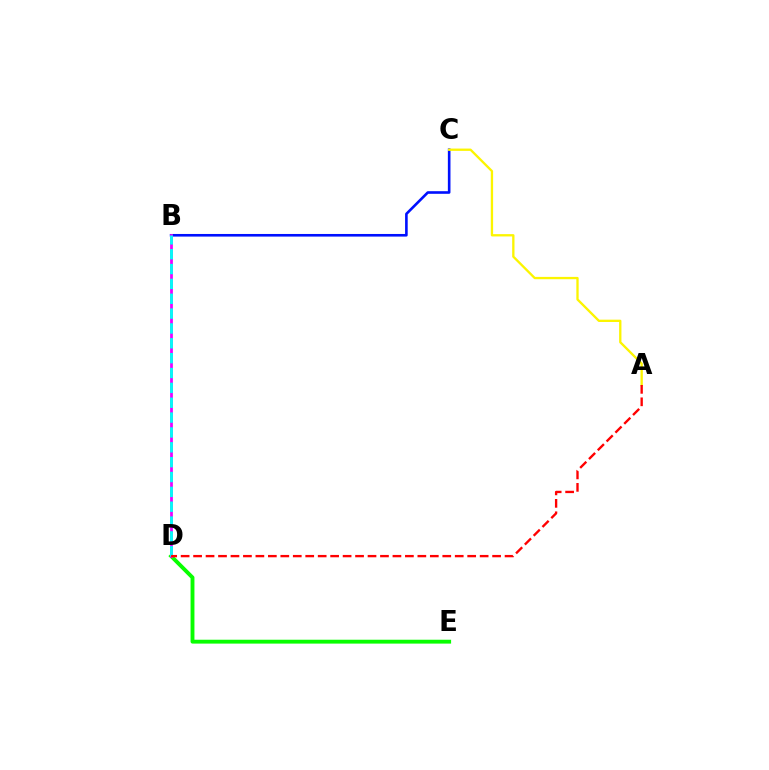{('D', 'E'): [{'color': '#08ff00', 'line_style': 'solid', 'thickness': 2.79}], ('B', 'C'): [{'color': '#0010ff', 'line_style': 'solid', 'thickness': 1.88}], ('A', 'C'): [{'color': '#fcf500', 'line_style': 'solid', 'thickness': 1.67}], ('B', 'D'): [{'color': '#ee00ff', 'line_style': 'solid', 'thickness': 1.98}, {'color': '#00fff6', 'line_style': 'dashed', 'thickness': 2.02}], ('A', 'D'): [{'color': '#ff0000', 'line_style': 'dashed', 'thickness': 1.69}]}